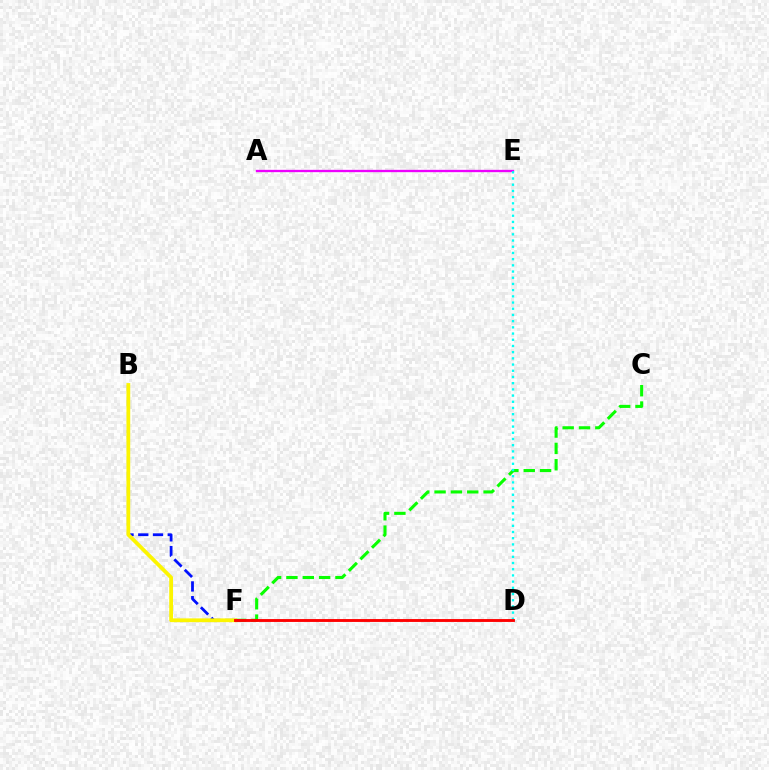{('A', 'E'): [{'color': '#ee00ff', 'line_style': 'solid', 'thickness': 1.68}], ('C', 'F'): [{'color': '#08ff00', 'line_style': 'dashed', 'thickness': 2.22}], ('D', 'E'): [{'color': '#00fff6', 'line_style': 'dotted', 'thickness': 1.68}], ('B', 'F'): [{'color': '#0010ff', 'line_style': 'dashed', 'thickness': 2.0}, {'color': '#fcf500', 'line_style': 'solid', 'thickness': 2.72}], ('D', 'F'): [{'color': '#ff0000', 'line_style': 'solid', 'thickness': 2.08}]}